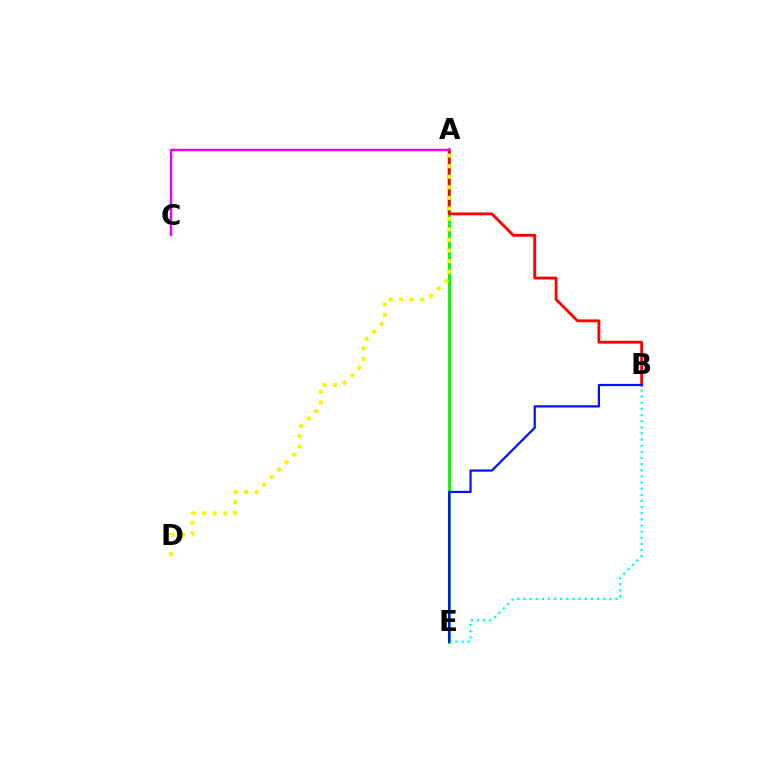{('A', 'E'): [{'color': '#08ff00', 'line_style': 'solid', 'thickness': 2.23}], ('A', 'B'): [{'color': '#ff0000', 'line_style': 'solid', 'thickness': 2.05}], ('A', 'D'): [{'color': '#fcf500', 'line_style': 'dotted', 'thickness': 2.87}], ('A', 'C'): [{'color': '#ee00ff', 'line_style': 'solid', 'thickness': 1.75}], ('B', 'E'): [{'color': '#00fff6', 'line_style': 'dotted', 'thickness': 1.67}, {'color': '#0010ff', 'line_style': 'solid', 'thickness': 1.6}]}